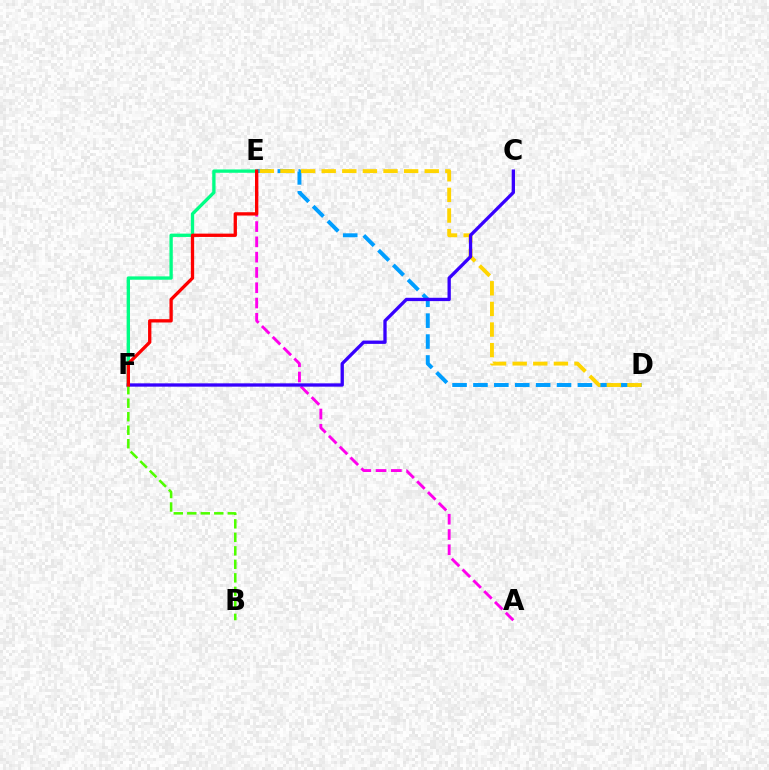{('D', 'E'): [{'color': '#009eff', 'line_style': 'dashed', 'thickness': 2.84}, {'color': '#ffd500', 'line_style': 'dashed', 'thickness': 2.8}], ('A', 'E'): [{'color': '#ff00ed', 'line_style': 'dashed', 'thickness': 2.08}], ('E', 'F'): [{'color': '#00ff86', 'line_style': 'solid', 'thickness': 2.4}, {'color': '#ff0000', 'line_style': 'solid', 'thickness': 2.39}], ('C', 'F'): [{'color': '#3700ff', 'line_style': 'solid', 'thickness': 2.38}], ('B', 'F'): [{'color': '#4fff00', 'line_style': 'dashed', 'thickness': 1.83}]}